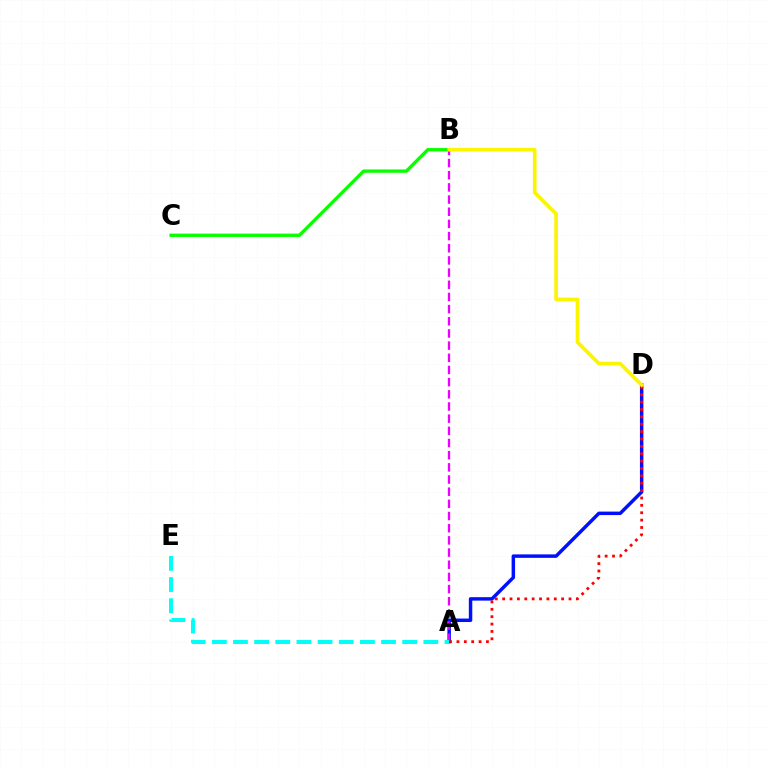{('B', 'C'): [{'color': '#08ff00', 'line_style': 'solid', 'thickness': 2.4}], ('A', 'D'): [{'color': '#0010ff', 'line_style': 'solid', 'thickness': 2.49}, {'color': '#ff0000', 'line_style': 'dotted', 'thickness': 2.0}], ('A', 'B'): [{'color': '#ee00ff', 'line_style': 'dashed', 'thickness': 1.65}], ('A', 'E'): [{'color': '#00fff6', 'line_style': 'dashed', 'thickness': 2.87}], ('B', 'D'): [{'color': '#fcf500', 'line_style': 'solid', 'thickness': 2.64}]}